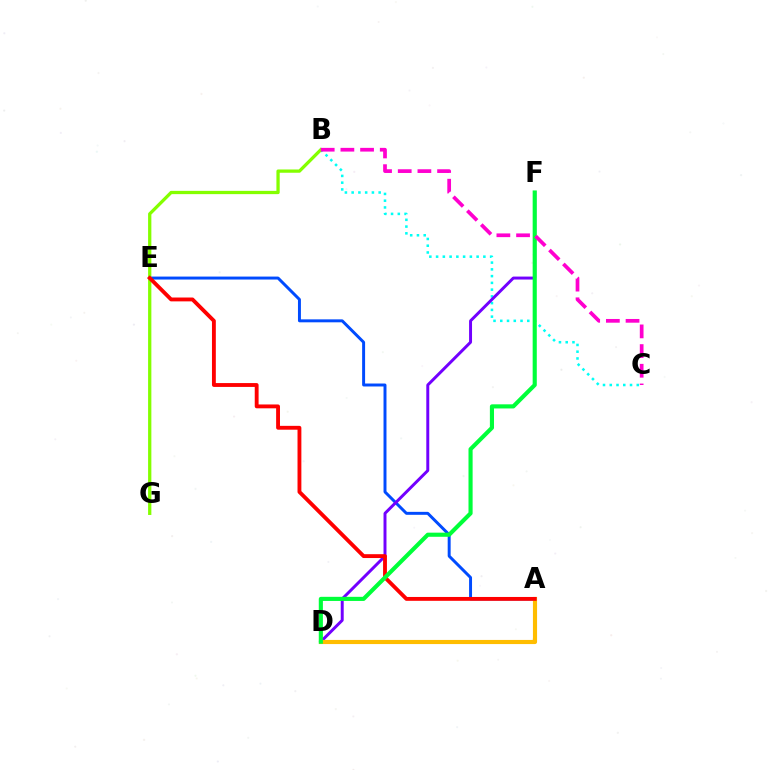{('A', 'E'): [{'color': '#004bff', 'line_style': 'solid', 'thickness': 2.13}, {'color': '#ff0000', 'line_style': 'solid', 'thickness': 2.78}], ('B', 'C'): [{'color': '#00fff6', 'line_style': 'dotted', 'thickness': 1.84}, {'color': '#ff00cf', 'line_style': 'dashed', 'thickness': 2.67}], ('D', 'F'): [{'color': '#7200ff', 'line_style': 'solid', 'thickness': 2.13}, {'color': '#00ff39', 'line_style': 'solid', 'thickness': 2.97}], ('A', 'D'): [{'color': '#ffbd00', 'line_style': 'solid', 'thickness': 2.98}], ('B', 'G'): [{'color': '#84ff00', 'line_style': 'solid', 'thickness': 2.36}]}